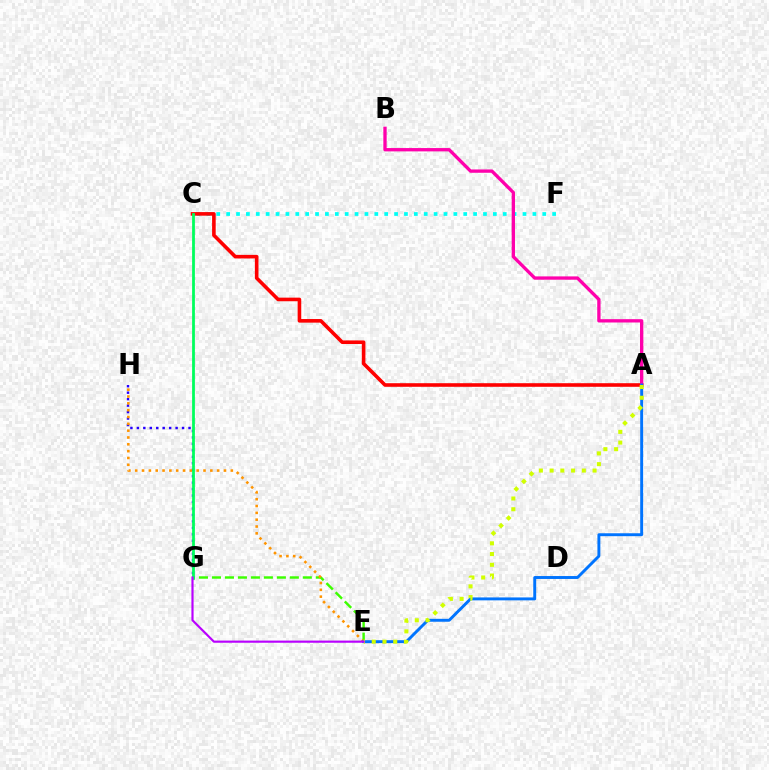{('E', 'G'): [{'color': '#3dff00', 'line_style': 'dashed', 'thickness': 1.76}, {'color': '#b900ff', 'line_style': 'solid', 'thickness': 1.56}], ('G', 'H'): [{'color': '#2500ff', 'line_style': 'dotted', 'thickness': 1.75}], ('C', 'F'): [{'color': '#00fff6', 'line_style': 'dotted', 'thickness': 2.68}], ('E', 'H'): [{'color': '#ff9400', 'line_style': 'dotted', 'thickness': 1.86}], ('A', 'C'): [{'color': '#ff0000', 'line_style': 'solid', 'thickness': 2.59}], ('A', 'B'): [{'color': '#ff00ac', 'line_style': 'solid', 'thickness': 2.39}], ('A', 'E'): [{'color': '#0074ff', 'line_style': 'solid', 'thickness': 2.1}, {'color': '#d1ff00', 'line_style': 'dotted', 'thickness': 2.92}], ('C', 'G'): [{'color': '#00ff5c', 'line_style': 'solid', 'thickness': 2.0}]}